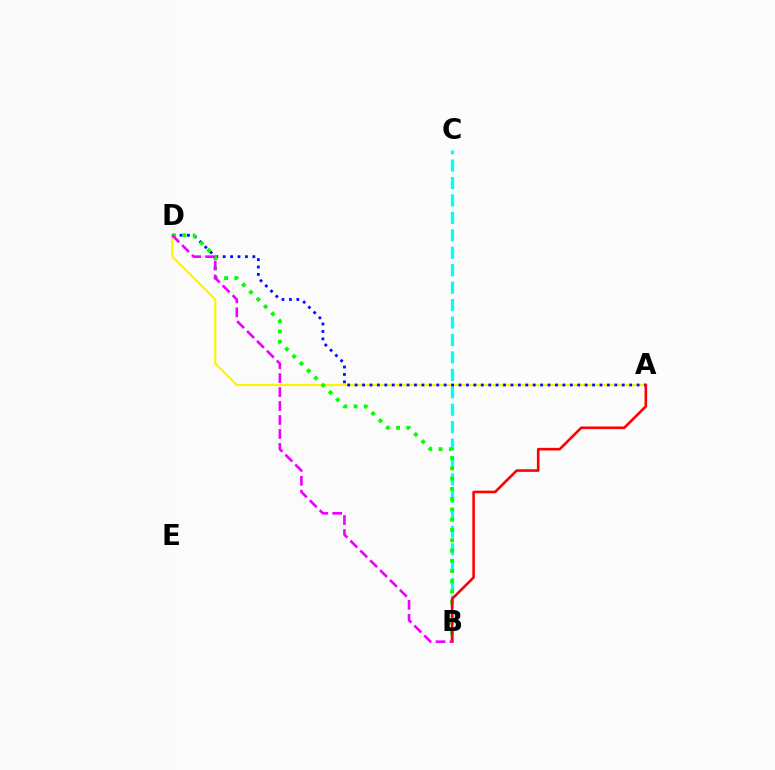{('A', 'D'): [{'color': '#fcf500', 'line_style': 'solid', 'thickness': 1.54}, {'color': '#0010ff', 'line_style': 'dotted', 'thickness': 2.02}], ('B', 'C'): [{'color': '#00fff6', 'line_style': 'dashed', 'thickness': 2.37}], ('B', 'D'): [{'color': '#08ff00', 'line_style': 'dotted', 'thickness': 2.79}, {'color': '#ee00ff', 'line_style': 'dashed', 'thickness': 1.9}], ('A', 'B'): [{'color': '#ff0000', 'line_style': 'solid', 'thickness': 1.87}]}